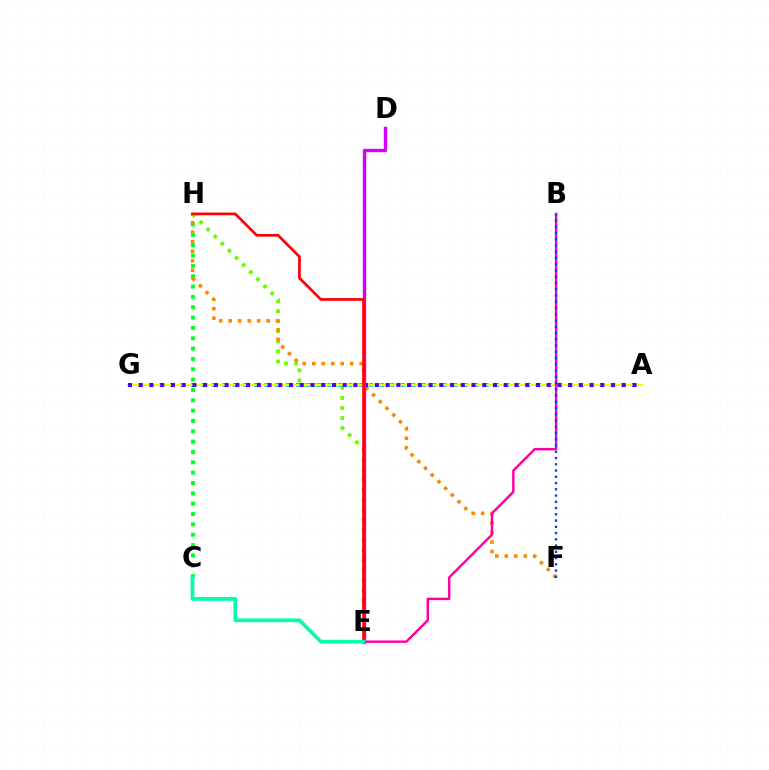{('C', 'H'): [{'color': '#00ff27', 'line_style': 'dotted', 'thickness': 2.81}], ('E', 'H'): [{'color': '#66ff00', 'line_style': 'dotted', 'thickness': 2.73}, {'color': '#ff0000', 'line_style': 'solid', 'thickness': 1.95}], ('A', 'G'): [{'color': '#00c7ff', 'line_style': 'dotted', 'thickness': 2.85}, {'color': '#eeff00', 'line_style': 'solid', 'thickness': 1.51}, {'color': '#4f00ff', 'line_style': 'dotted', 'thickness': 2.92}], ('F', 'H'): [{'color': '#ff8800', 'line_style': 'dotted', 'thickness': 2.58}], ('B', 'E'): [{'color': '#ff00a0', 'line_style': 'solid', 'thickness': 1.76}], ('D', 'E'): [{'color': '#d600ff', 'line_style': 'solid', 'thickness': 2.45}], ('B', 'F'): [{'color': '#003fff', 'line_style': 'dotted', 'thickness': 1.7}], ('C', 'E'): [{'color': '#00ffaf', 'line_style': 'solid', 'thickness': 2.69}]}